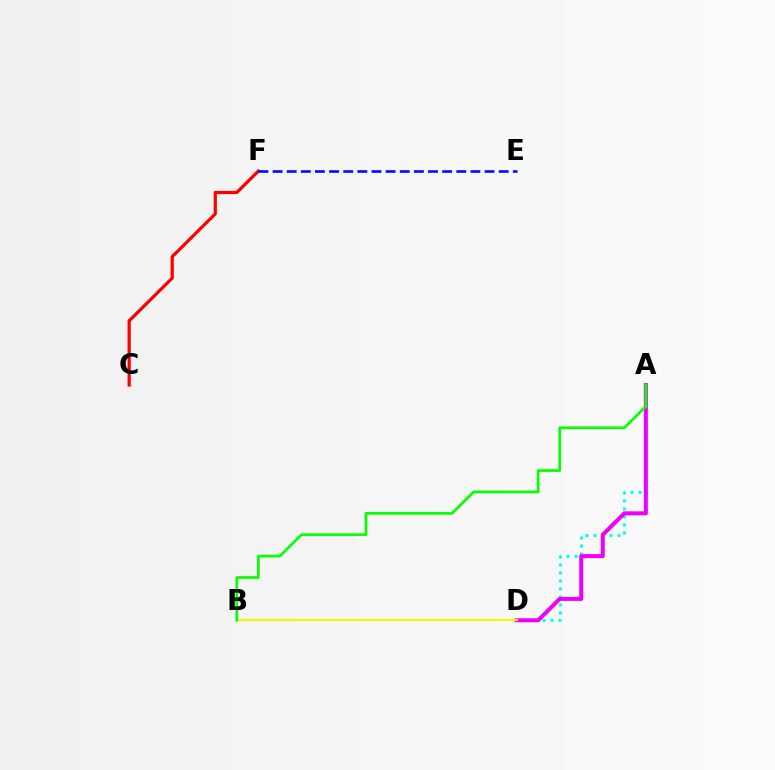{('C', 'F'): [{'color': '#ff0000', 'line_style': 'solid', 'thickness': 2.31}], ('A', 'D'): [{'color': '#00fff6', 'line_style': 'dotted', 'thickness': 2.17}, {'color': '#ee00ff', 'line_style': 'solid', 'thickness': 2.9}], ('E', 'F'): [{'color': '#0010ff', 'line_style': 'dashed', 'thickness': 1.92}], ('B', 'D'): [{'color': '#fcf500', 'line_style': 'solid', 'thickness': 1.51}], ('A', 'B'): [{'color': '#08ff00', 'line_style': 'solid', 'thickness': 1.96}]}